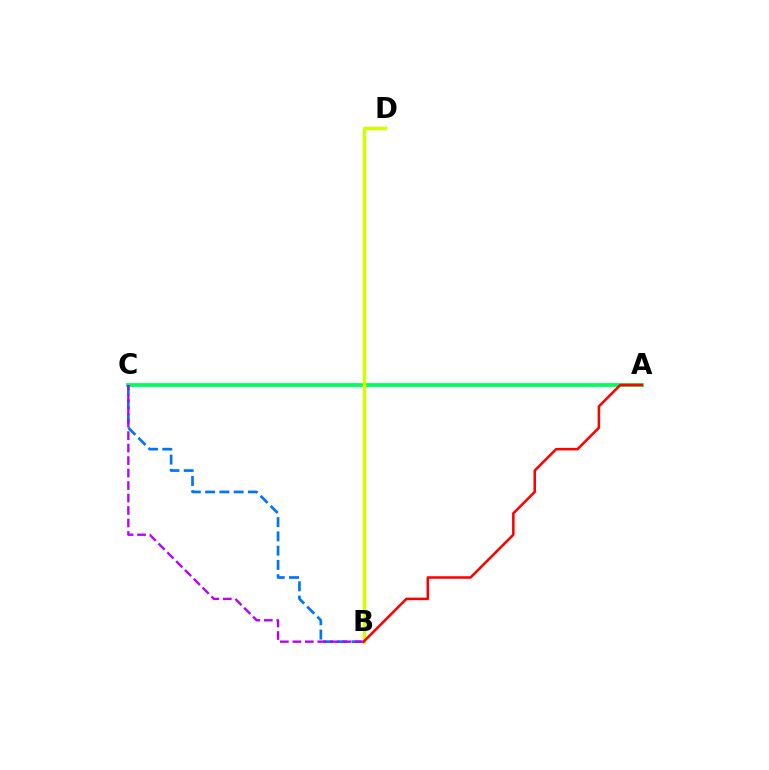{('A', 'C'): [{'color': '#00ff5c', 'line_style': 'solid', 'thickness': 2.74}], ('B', 'D'): [{'color': '#d1ff00', 'line_style': 'solid', 'thickness': 2.52}], ('B', 'C'): [{'color': '#0074ff', 'line_style': 'dashed', 'thickness': 1.94}, {'color': '#b900ff', 'line_style': 'dashed', 'thickness': 1.7}], ('A', 'B'): [{'color': '#ff0000', 'line_style': 'solid', 'thickness': 1.83}]}